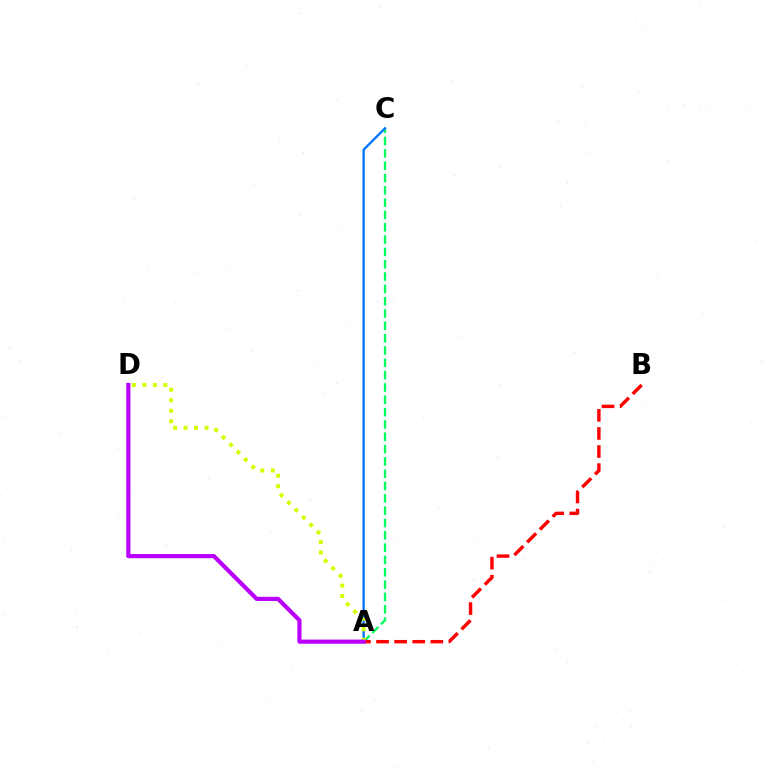{('A', 'C'): [{'color': '#00ff5c', 'line_style': 'dashed', 'thickness': 1.67}, {'color': '#0074ff', 'line_style': 'solid', 'thickness': 1.66}], ('A', 'B'): [{'color': '#ff0000', 'line_style': 'dashed', 'thickness': 2.46}], ('A', 'D'): [{'color': '#d1ff00', 'line_style': 'dotted', 'thickness': 2.85}, {'color': '#b900ff', 'line_style': 'solid', 'thickness': 3.0}]}